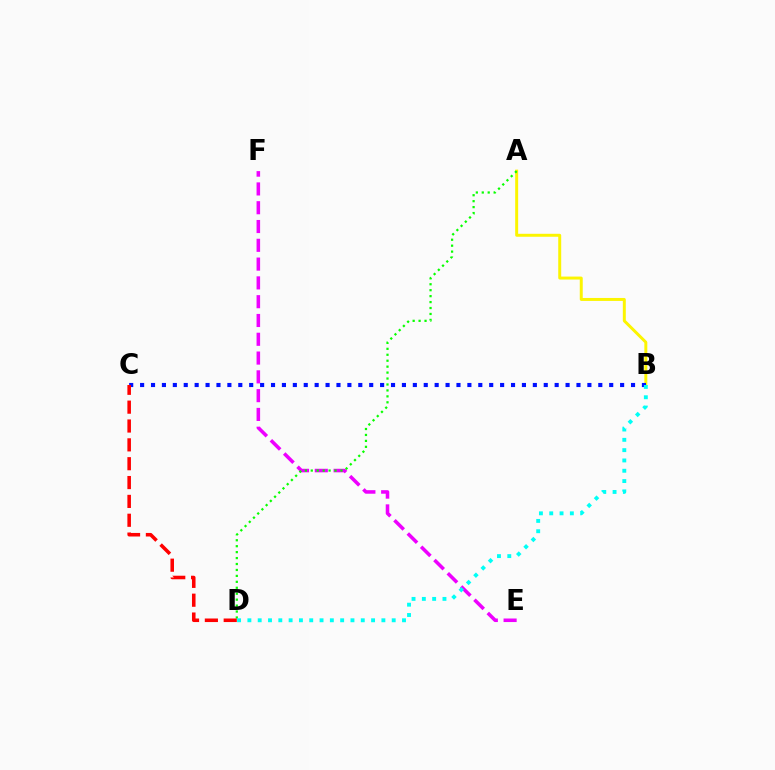{('A', 'B'): [{'color': '#fcf500', 'line_style': 'solid', 'thickness': 2.13}], ('E', 'F'): [{'color': '#ee00ff', 'line_style': 'dashed', 'thickness': 2.55}], ('B', 'C'): [{'color': '#0010ff', 'line_style': 'dotted', 'thickness': 2.96}], ('A', 'D'): [{'color': '#08ff00', 'line_style': 'dotted', 'thickness': 1.61}], ('B', 'D'): [{'color': '#00fff6', 'line_style': 'dotted', 'thickness': 2.8}], ('C', 'D'): [{'color': '#ff0000', 'line_style': 'dashed', 'thickness': 2.56}]}